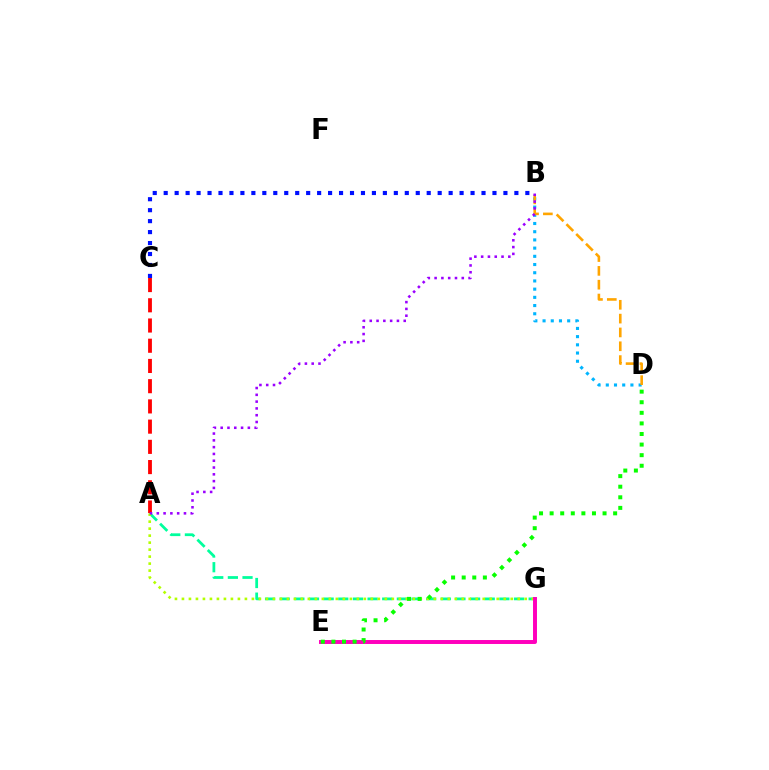{('A', 'G'): [{'color': '#00ff9d', 'line_style': 'dashed', 'thickness': 1.99}, {'color': '#b3ff00', 'line_style': 'dotted', 'thickness': 1.9}], ('E', 'G'): [{'color': '#ff00bd', 'line_style': 'solid', 'thickness': 2.85}], ('B', 'C'): [{'color': '#0010ff', 'line_style': 'dotted', 'thickness': 2.98}], ('B', 'D'): [{'color': '#00b5ff', 'line_style': 'dotted', 'thickness': 2.23}, {'color': '#ffa500', 'line_style': 'dashed', 'thickness': 1.88}], ('D', 'E'): [{'color': '#08ff00', 'line_style': 'dotted', 'thickness': 2.88}], ('A', 'C'): [{'color': '#ff0000', 'line_style': 'dashed', 'thickness': 2.75}], ('A', 'B'): [{'color': '#9b00ff', 'line_style': 'dotted', 'thickness': 1.85}]}